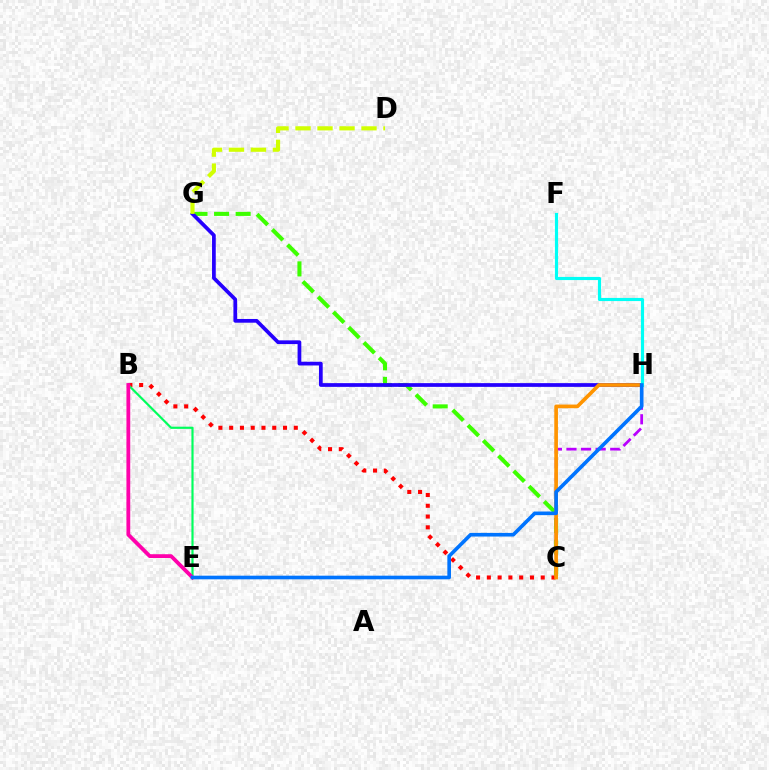{('B', 'C'): [{'color': '#ff0000', 'line_style': 'dotted', 'thickness': 2.93}], ('C', 'G'): [{'color': '#3dff00', 'line_style': 'dashed', 'thickness': 2.93}], ('G', 'H'): [{'color': '#2500ff', 'line_style': 'solid', 'thickness': 2.68}], ('B', 'E'): [{'color': '#00ff5c', 'line_style': 'solid', 'thickness': 1.57}, {'color': '#ff00ac', 'line_style': 'solid', 'thickness': 2.73}], ('C', 'H'): [{'color': '#b900ff', 'line_style': 'dashed', 'thickness': 1.98}, {'color': '#ff9400', 'line_style': 'solid', 'thickness': 2.64}], ('F', 'H'): [{'color': '#00fff6', 'line_style': 'solid', 'thickness': 2.26}], ('D', 'G'): [{'color': '#d1ff00', 'line_style': 'dashed', 'thickness': 2.99}], ('E', 'H'): [{'color': '#0074ff', 'line_style': 'solid', 'thickness': 2.62}]}